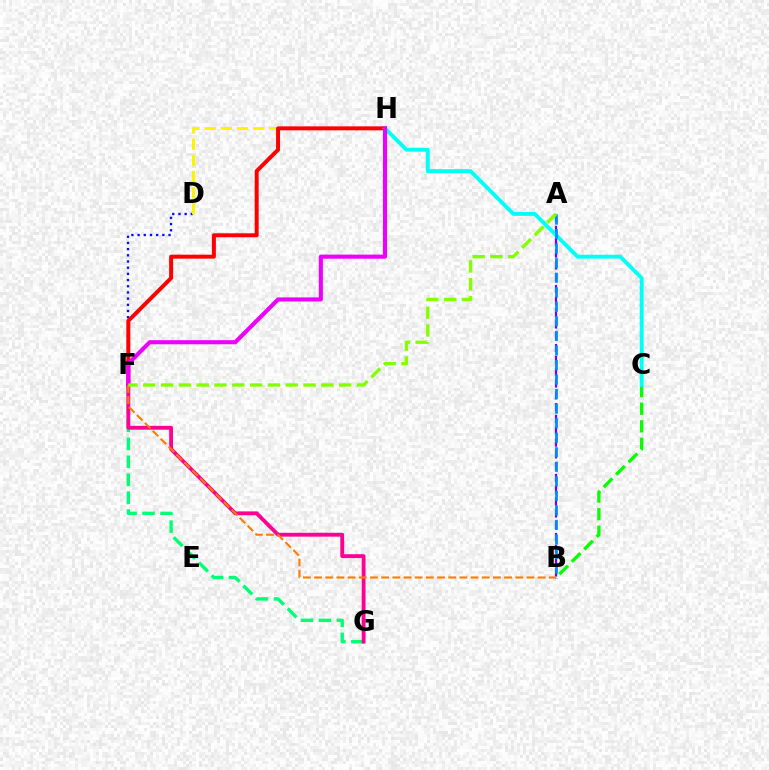{('F', 'G'): [{'color': '#00ff74', 'line_style': 'dashed', 'thickness': 2.44}, {'color': '#ff0094', 'line_style': 'solid', 'thickness': 2.77}], ('D', 'F'): [{'color': '#0010ff', 'line_style': 'dotted', 'thickness': 1.68}], ('A', 'B'): [{'color': '#7200ff', 'line_style': 'dashed', 'thickness': 1.6}, {'color': '#008cff', 'line_style': 'dashed', 'thickness': 1.98}], ('D', 'H'): [{'color': '#fcf500', 'line_style': 'dashed', 'thickness': 2.2}], ('F', 'H'): [{'color': '#ff0000', 'line_style': 'solid', 'thickness': 2.86}, {'color': '#ee00ff', 'line_style': 'solid', 'thickness': 2.95}], ('B', 'C'): [{'color': '#08ff00', 'line_style': 'dashed', 'thickness': 2.39}], ('C', 'H'): [{'color': '#00fff6', 'line_style': 'solid', 'thickness': 2.8}], ('B', 'F'): [{'color': '#ff7c00', 'line_style': 'dashed', 'thickness': 1.52}], ('A', 'F'): [{'color': '#84ff00', 'line_style': 'dashed', 'thickness': 2.42}]}